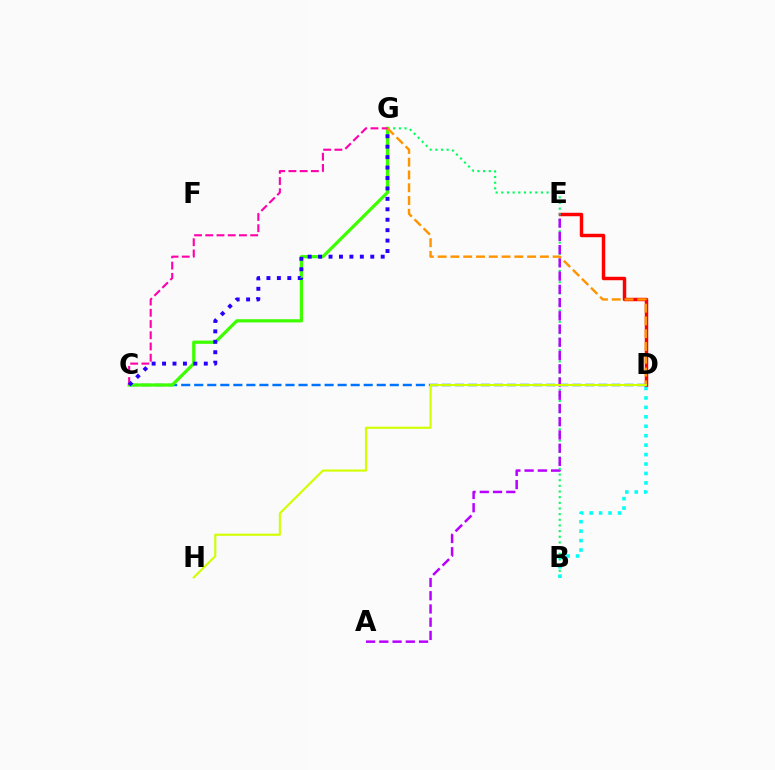{('D', 'E'): [{'color': '#ff0000', 'line_style': 'solid', 'thickness': 2.48}], ('C', 'D'): [{'color': '#0074ff', 'line_style': 'dashed', 'thickness': 1.77}], ('B', 'G'): [{'color': '#00ff5c', 'line_style': 'dotted', 'thickness': 1.54}], ('C', 'G'): [{'color': '#3dff00', 'line_style': 'solid', 'thickness': 2.32}, {'color': '#ff00ac', 'line_style': 'dashed', 'thickness': 1.53}, {'color': '#2500ff', 'line_style': 'dotted', 'thickness': 2.83}], ('A', 'E'): [{'color': '#b900ff', 'line_style': 'dashed', 'thickness': 1.8}], ('B', 'D'): [{'color': '#00fff6', 'line_style': 'dotted', 'thickness': 2.56}], ('D', 'G'): [{'color': '#ff9400', 'line_style': 'dashed', 'thickness': 1.74}], ('D', 'H'): [{'color': '#d1ff00', 'line_style': 'solid', 'thickness': 1.53}]}